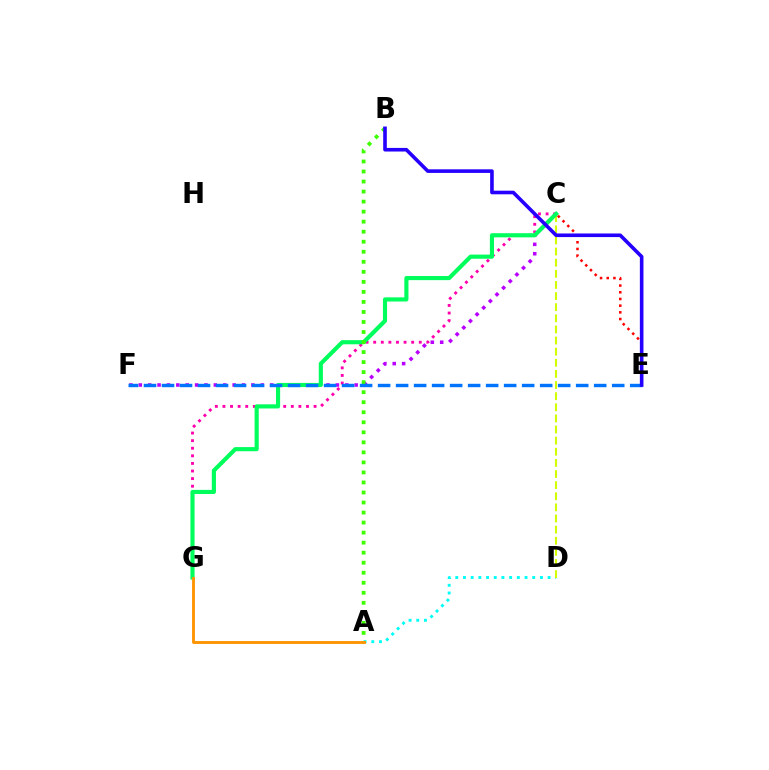{('A', 'D'): [{'color': '#00fff6', 'line_style': 'dotted', 'thickness': 2.09}], ('C', 'G'): [{'color': '#ff00ac', 'line_style': 'dotted', 'thickness': 2.06}, {'color': '#00ff5c', 'line_style': 'solid', 'thickness': 2.98}], ('C', 'D'): [{'color': '#d1ff00', 'line_style': 'dashed', 'thickness': 1.51}], ('C', 'F'): [{'color': '#b900ff', 'line_style': 'dotted', 'thickness': 2.55}], ('A', 'B'): [{'color': '#3dff00', 'line_style': 'dotted', 'thickness': 2.73}], ('C', 'E'): [{'color': '#ff0000', 'line_style': 'dotted', 'thickness': 1.82}], ('E', 'F'): [{'color': '#0074ff', 'line_style': 'dashed', 'thickness': 2.45}], ('B', 'E'): [{'color': '#2500ff', 'line_style': 'solid', 'thickness': 2.6}], ('A', 'G'): [{'color': '#ff9400', 'line_style': 'solid', 'thickness': 2.07}]}